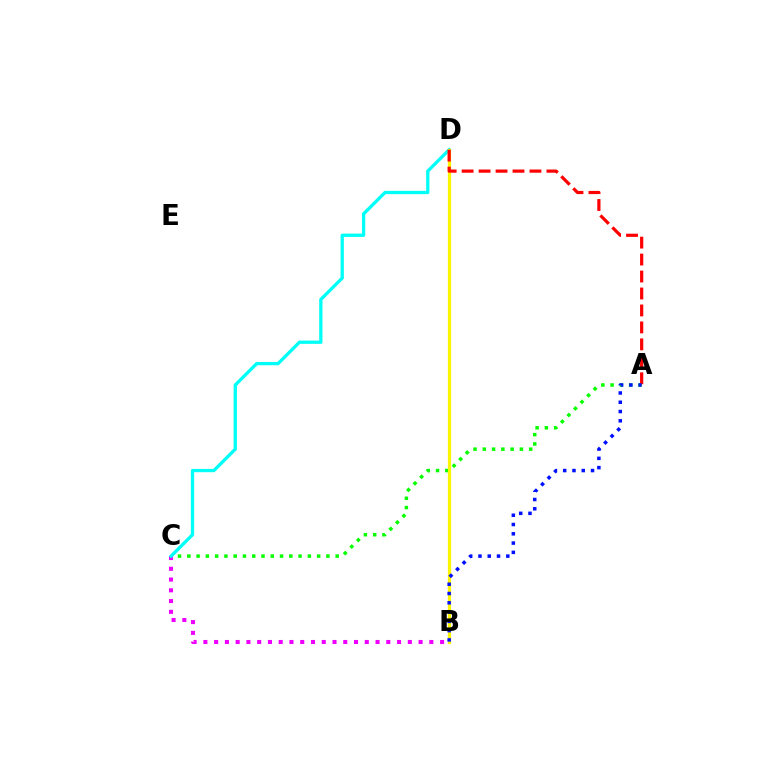{('A', 'C'): [{'color': '#08ff00', 'line_style': 'dotted', 'thickness': 2.52}], ('B', 'C'): [{'color': '#ee00ff', 'line_style': 'dotted', 'thickness': 2.92}], ('C', 'D'): [{'color': '#00fff6', 'line_style': 'solid', 'thickness': 2.37}], ('B', 'D'): [{'color': '#fcf500', 'line_style': 'solid', 'thickness': 2.32}], ('A', 'D'): [{'color': '#ff0000', 'line_style': 'dashed', 'thickness': 2.3}], ('A', 'B'): [{'color': '#0010ff', 'line_style': 'dotted', 'thickness': 2.52}]}